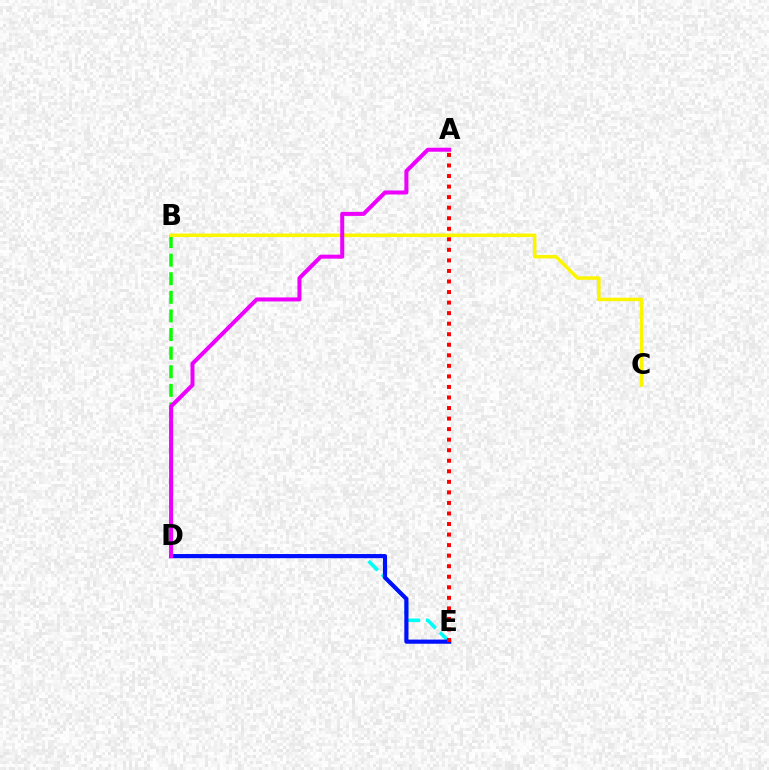{('B', 'D'): [{'color': '#08ff00', 'line_style': 'dashed', 'thickness': 2.53}], ('B', 'C'): [{'color': '#fcf500', 'line_style': 'solid', 'thickness': 2.54}], ('D', 'E'): [{'color': '#00fff6', 'line_style': 'dashed', 'thickness': 2.57}, {'color': '#0010ff', 'line_style': 'solid', 'thickness': 3.0}], ('A', 'E'): [{'color': '#ff0000', 'line_style': 'dotted', 'thickness': 2.87}], ('A', 'D'): [{'color': '#ee00ff', 'line_style': 'solid', 'thickness': 2.89}]}